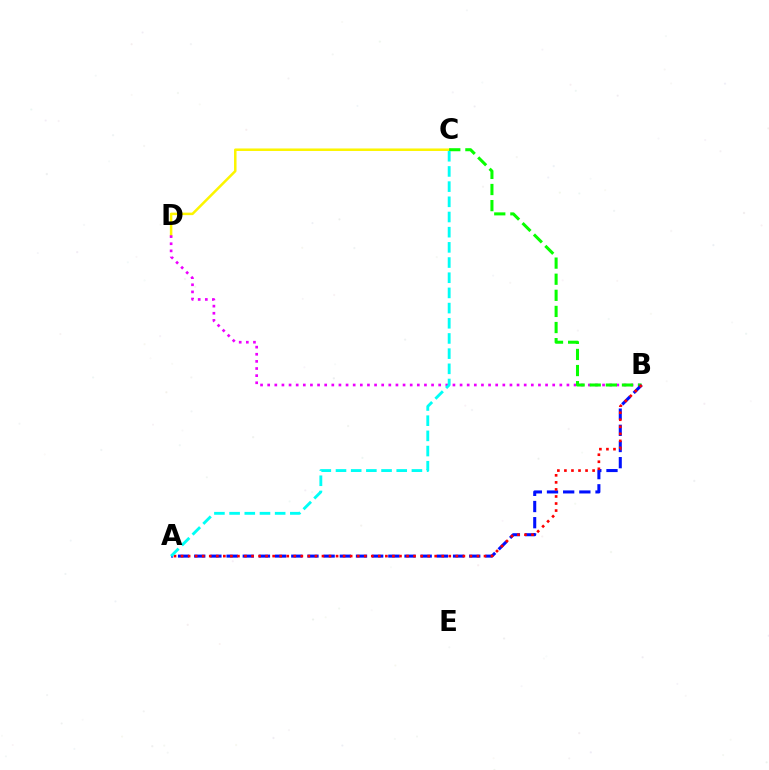{('C', 'D'): [{'color': '#fcf500', 'line_style': 'solid', 'thickness': 1.81}], ('B', 'D'): [{'color': '#ee00ff', 'line_style': 'dotted', 'thickness': 1.94}], ('B', 'C'): [{'color': '#08ff00', 'line_style': 'dashed', 'thickness': 2.19}], ('A', 'B'): [{'color': '#0010ff', 'line_style': 'dashed', 'thickness': 2.2}, {'color': '#ff0000', 'line_style': 'dotted', 'thickness': 1.91}], ('A', 'C'): [{'color': '#00fff6', 'line_style': 'dashed', 'thickness': 2.06}]}